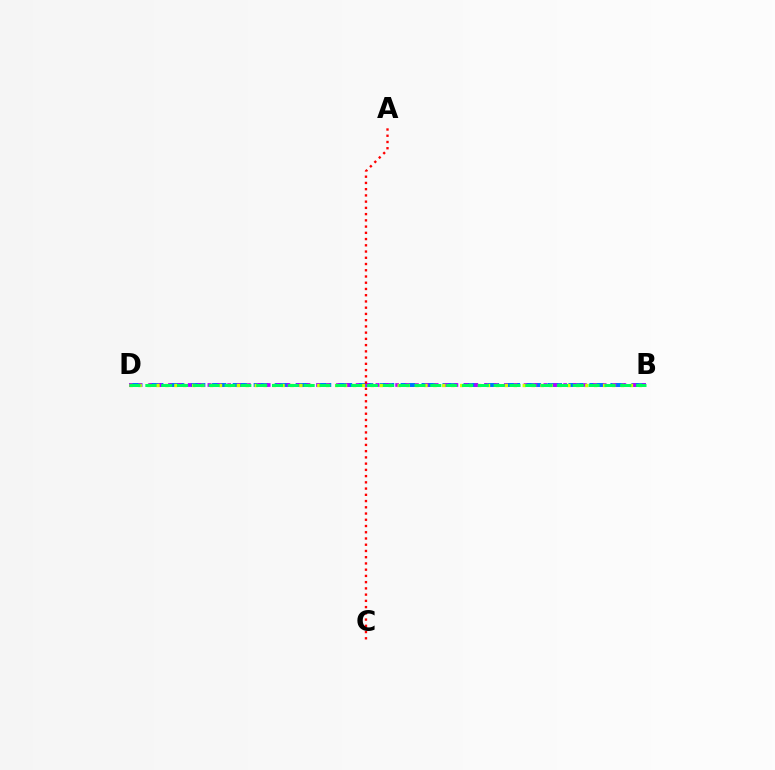{('B', 'D'): [{'color': '#0074ff', 'line_style': 'dashed', 'thickness': 2.85}, {'color': '#b900ff', 'line_style': 'dotted', 'thickness': 2.68}, {'color': '#d1ff00', 'line_style': 'dotted', 'thickness': 2.43}, {'color': '#00ff5c', 'line_style': 'dashed', 'thickness': 2.15}], ('A', 'C'): [{'color': '#ff0000', 'line_style': 'dotted', 'thickness': 1.69}]}